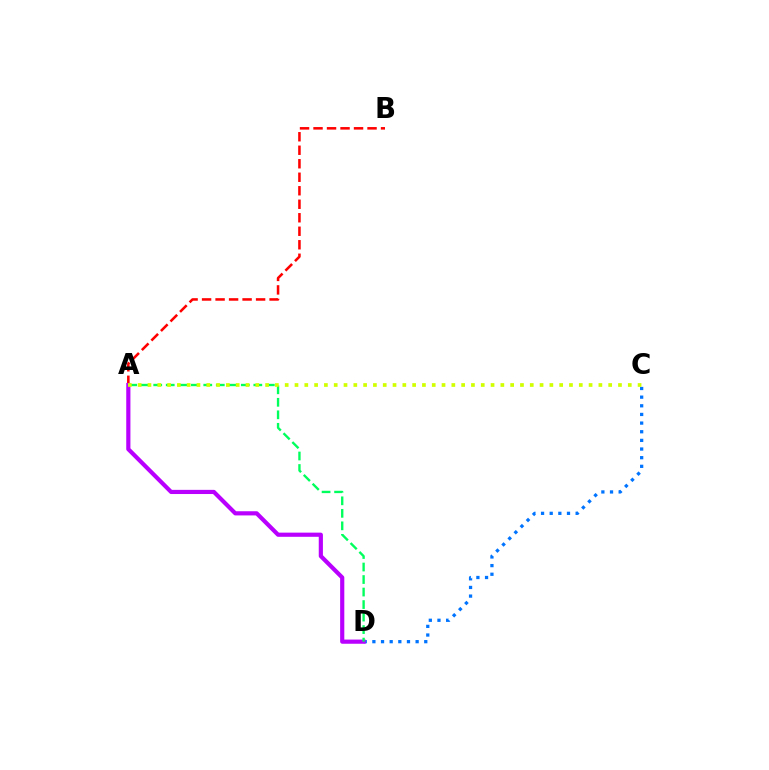{('A', 'B'): [{'color': '#ff0000', 'line_style': 'dashed', 'thickness': 1.83}], ('C', 'D'): [{'color': '#0074ff', 'line_style': 'dotted', 'thickness': 2.35}], ('A', 'D'): [{'color': '#b900ff', 'line_style': 'solid', 'thickness': 3.0}, {'color': '#00ff5c', 'line_style': 'dashed', 'thickness': 1.7}], ('A', 'C'): [{'color': '#d1ff00', 'line_style': 'dotted', 'thickness': 2.66}]}